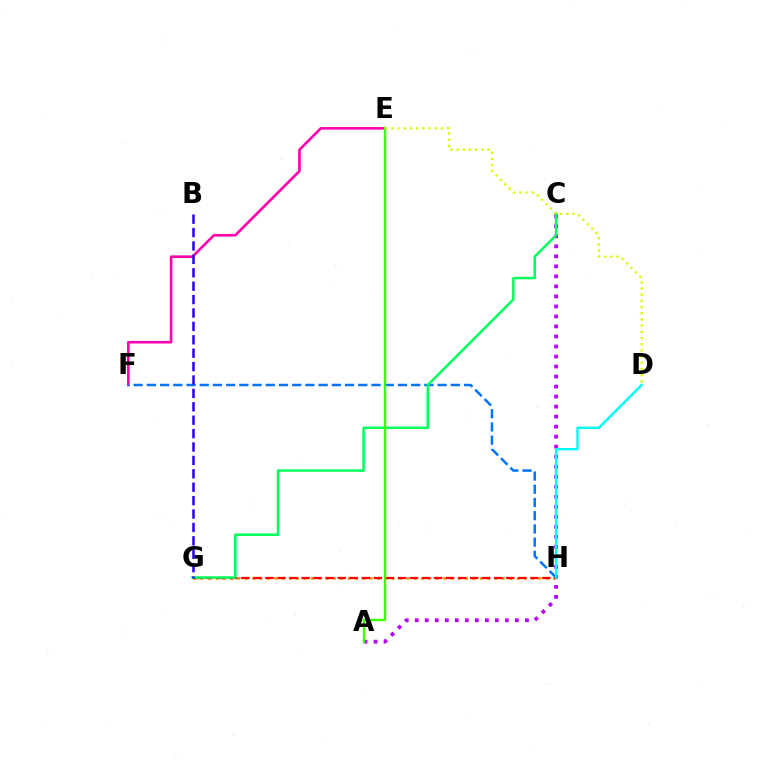{('G', 'H'): [{'color': '#ff9400', 'line_style': 'dotted', 'thickness': 2.0}, {'color': '#ff0000', 'line_style': 'dashed', 'thickness': 1.64}], ('E', 'F'): [{'color': '#ff00ac', 'line_style': 'solid', 'thickness': 1.87}], ('A', 'C'): [{'color': '#b900ff', 'line_style': 'dotted', 'thickness': 2.72}], ('F', 'H'): [{'color': '#0074ff', 'line_style': 'dashed', 'thickness': 1.8}], ('C', 'G'): [{'color': '#00ff5c', 'line_style': 'solid', 'thickness': 1.79}], ('B', 'G'): [{'color': '#2500ff', 'line_style': 'dashed', 'thickness': 1.82}], ('A', 'E'): [{'color': '#3dff00', 'line_style': 'solid', 'thickness': 1.69}], ('D', 'H'): [{'color': '#00fff6', 'line_style': 'solid', 'thickness': 1.75}], ('D', 'E'): [{'color': '#d1ff00', 'line_style': 'dotted', 'thickness': 1.68}]}